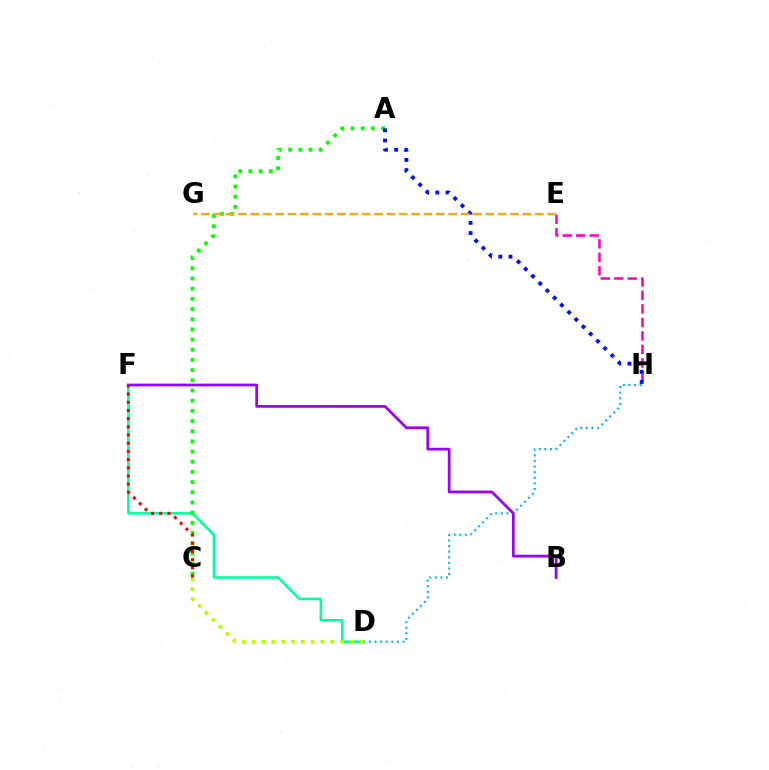{('D', 'H'): [{'color': '#00b5ff', 'line_style': 'dotted', 'thickness': 1.52}], ('E', 'H'): [{'color': '#ff00bd', 'line_style': 'dashed', 'thickness': 1.84}], ('D', 'F'): [{'color': '#00ff9d', 'line_style': 'solid', 'thickness': 1.83}], ('A', 'C'): [{'color': '#08ff00', 'line_style': 'dotted', 'thickness': 2.77}], ('A', 'H'): [{'color': '#0010ff', 'line_style': 'dotted', 'thickness': 2.77}], ('B', 'F'): [{'color': '#9b00ff', 'line_style': 'solid', 'thickness': 1.98}], ('E', 'G'): [{'color': '#ffa500', 'line_style': 'dashed', 'thickness': 1.68}], ('C', 'D'): [{'color': '#b3ff00', 'line_style': 'dotted', 'thickness': 2.67}], ('C', 'F'): [{'color': '#ff0000', 'line_style': 'dotted', 'thickness': 2.22}]}